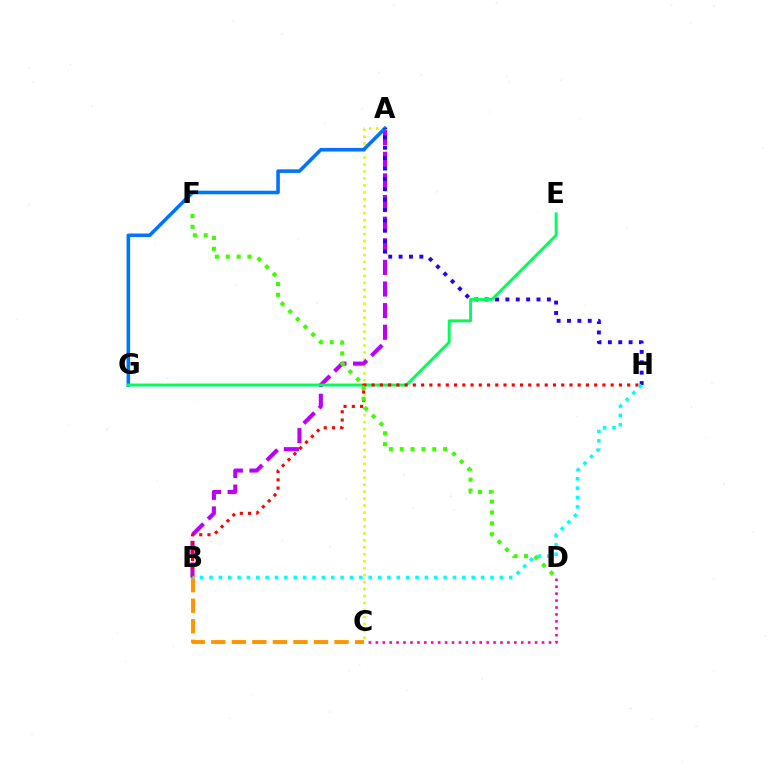{('A', 'C'): [{'color': '#d1ff00', 'line_style': 'dotted', 'thickness': 1.89}], ('A', 'B'): [{'color': '#b900ff', 'line_style': 'dashed', 'thickness': 2.94}], ('B', 'C'): [{'color': '#ff9400', 'line_style': 'dashed', 'thickness': 2.79}], ('A', 'G'): [{'color': '#0074ff', 'line_style': 'solid', 'thickness': 2.58}], ('A', 'H'): [{'color': '#2500ff', 'line_style': 'dotted', 'thickness': 2.82}], ('E', 'G'): [{'color': '#00ff5c', 'line_style': 'solid', 'thickness': 2.1}], ('B', 'H'): [{'color': '#ff0000', 'line_style': 'dotted', 'thickness': 2.24}, {'color': '#00fff6', 'line_style': 'dotted', 'thickness': 2.54}], ('D', 'F'): [{'color': '#3dff00', 'line_style': 'dotted', 'thickness': 2.95}], ('C', 'D'): [{'color': '#ff00ac', 'line_style': 'dotted', 'thickness': 1.88}]}